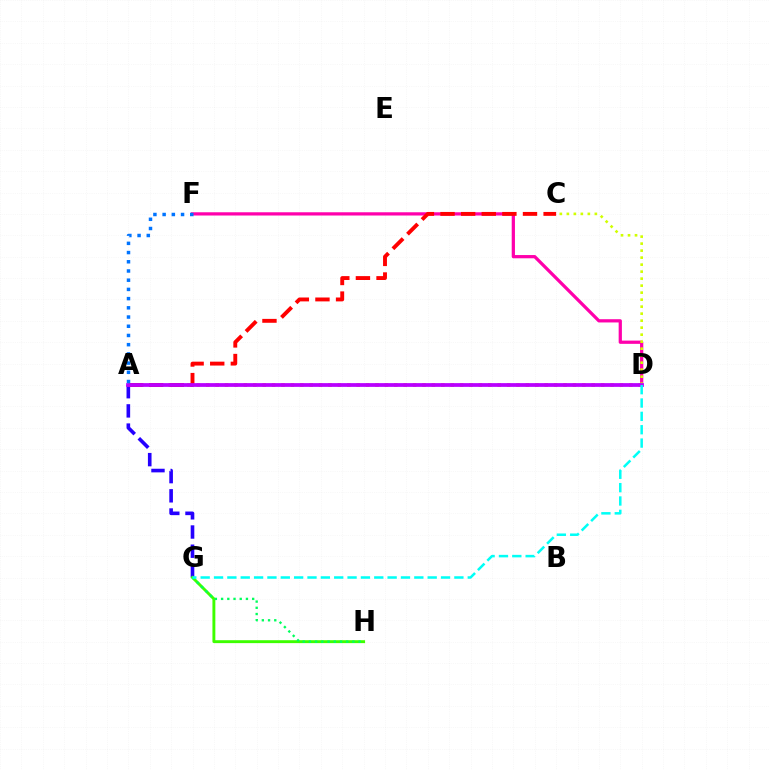{('A', 'D'): [{'color': '#ff9400', 'line_style': 'dotted', 'thickness': 2.55}, {'color': '#b900ff', 'line_style': 'solid', 'thickness': 2.7}], ('A', 'G'): [{'color': '#2500ff', 'line_style': 'dashed', 'thickness': 2.61}], ('D', 'F'): [{'color': '#ff00ac', 'line_style': 'solid', 'thickness': 2.33}], ('G', 'H'): [{'color': '#3dff00', 'line_style': 'solid', 'thickness': 2.09}, {'color': '#00ff5c', 'line_style': 'dotted', 'thickness': 1.69}], ('A', 'C'): [{'color': '#ff0000', 'line_style': 'dashed', 'thickness': 2.8}], ('C', 'D'): [{'color': '#d1ff00', 'line_style': 'dotted', 'thickness': 1.9}], ('D', 'G'): [{'color': '#00fff6', 'line_style': 'dashed', 'thickness': 1.81}], ('A', 'F'): [{'color': '#0074ff', 'line_style': 'dotted', 'thickness': 2.5}]}